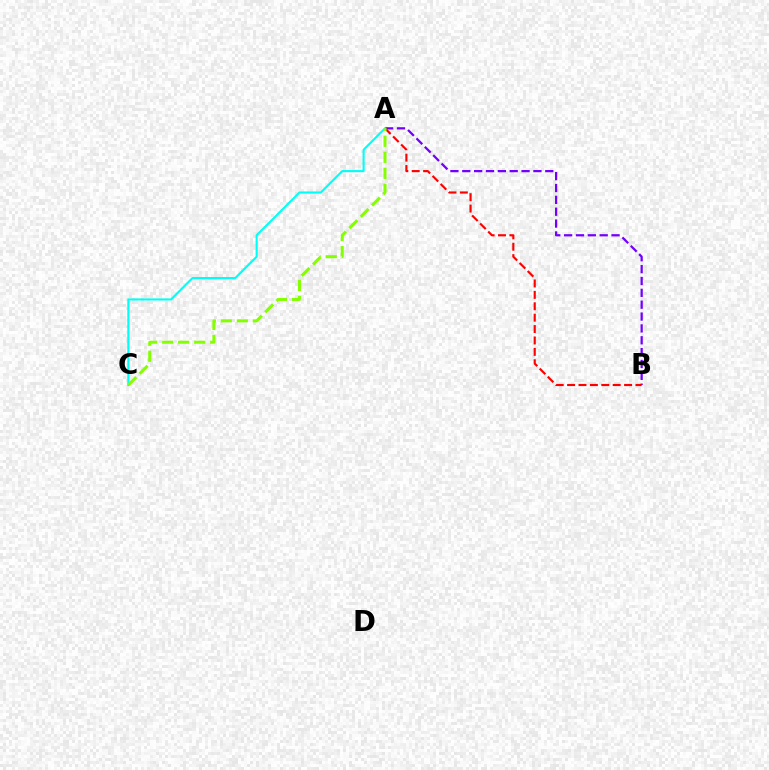{('A', 'B'): [{'color': '#7200ff', 'line_style': 'dashed', 'thickness': 1.61}, {'color': '#ff0000', 'line_style': 'dashed', 'thickness': 1.55}], ('A', 'C'): [{'color': '#00fff6', 'line_style': 'solid', 'thickness': 1.51}, {'color': '#84ff00', 'line_style': 'dashed', 'thickness': 2.17}]}